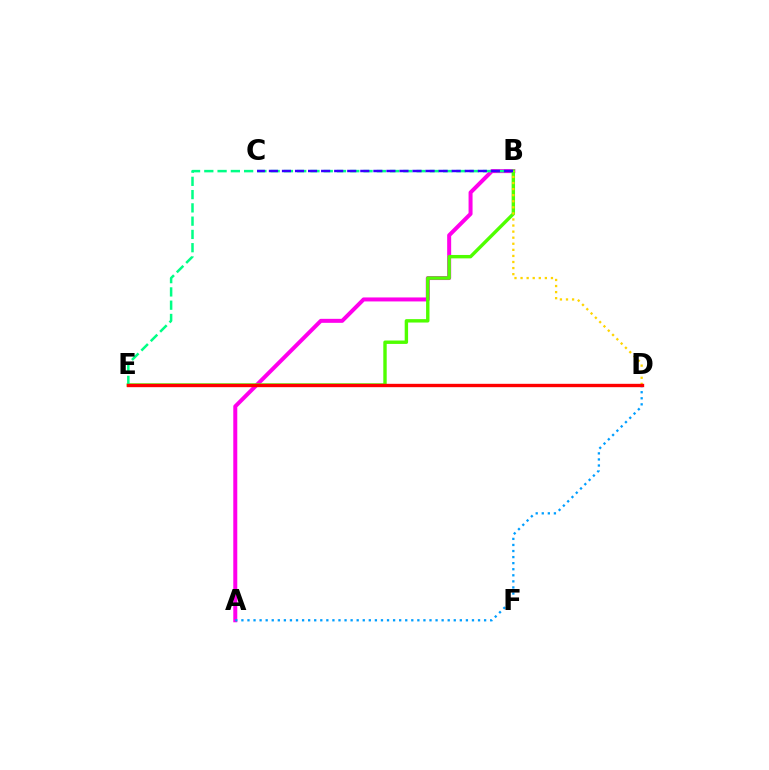{('A', 'B'): [{'color': '#ff00ed', 'line_style': 'solid', 'thickness': 2.88}], ('B', 'E'): [{'color': '#4fff00', 'line_style': 'solid', 'thickness': 2.45}, {'color': '#00ff86', 'line_style': 'dashed', 'thickness': 1.8}], ('B', 'D'): [{'color': '#ffd500', 'line_style': 'dotted', 'thickness': 1.65}], ('A', 'D'): [{'color': '#009eff', 'line_style': 'dotted', 'thickness': 1.65}], ('B', 'C'): [{'color': '#3700ff', 'line_style': 'dashed', 'thickness': 1.77}], ('D', 'E'): [{'color': '#ff0000', 'line_style': 'solid', 'thickness': 2.42}]}